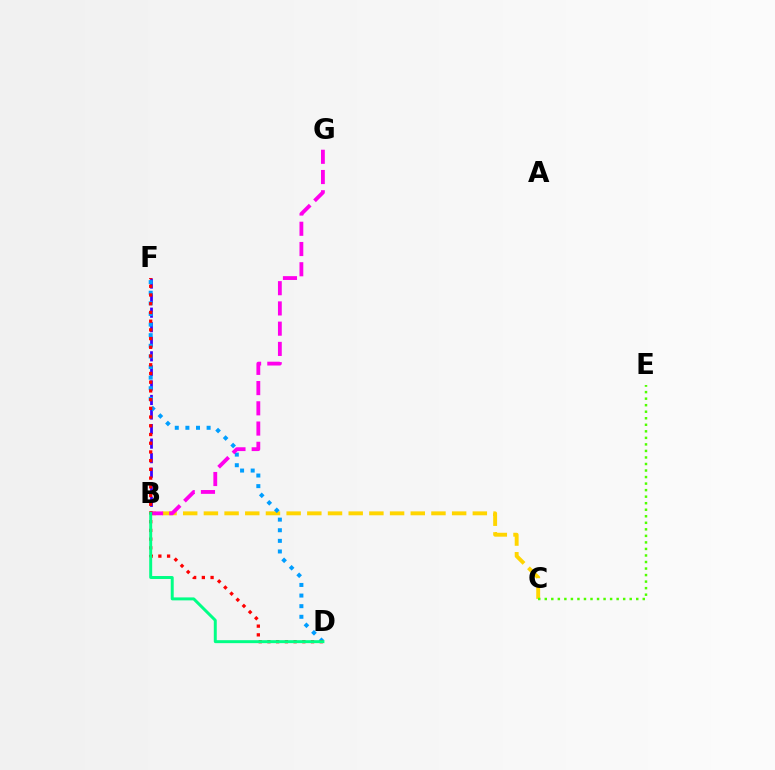{('B', 'F'): [{'color': '#3700ff', 'line_style': 'dashed', 'thickness': 1.98}], ('B', 'C'): [{'color': '#ffd500', 'line_style': 'dashed', 'thickness': 2.81}], ('C', 'E'): [{'color': '#4fff00', 'line_style': 'dotted', 'thickness': 1.78}], ('D', 'F'): [{'color': '#009eff', 'line_style': 'dotted', 'thickness': 2.88}, {'color': '#ff0000', 'line_style': 'dotted', 'thickness': 2.37}], ('B', 'G'): [{'color': '#ff00ed', 'line_style': 'dashed', 'thickness': 2.75}], ('B', 'D'): [{'color': '#00ff86', 'line_style': 'solid', 'thickness': 2.14}]}